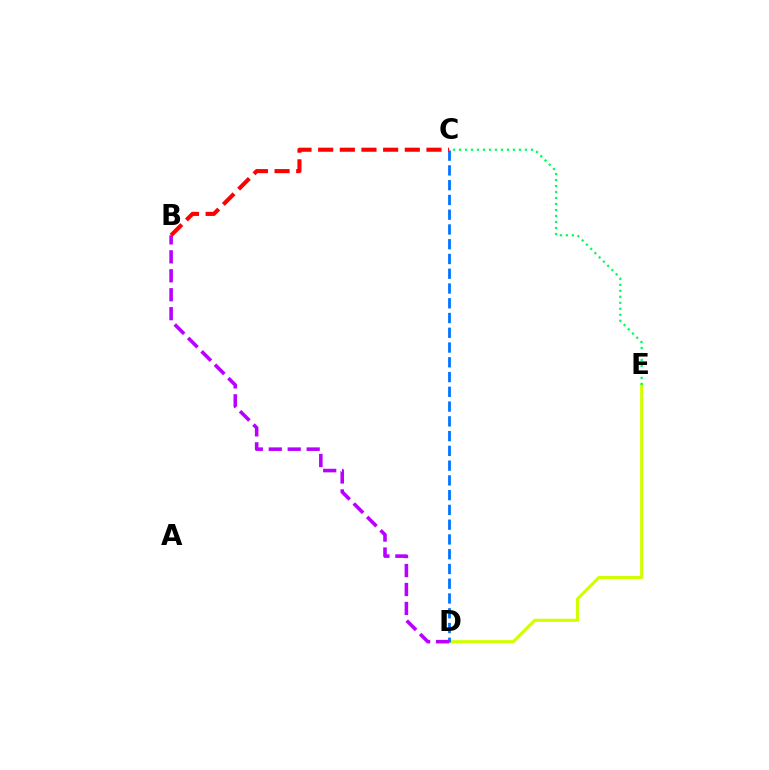{('D', 'E'): [{'color': '#d1ff00', 'line_style': 'solid', 'thickness': 2.23}], ('C', 'D'): [{'color': '#0074ff', 'line_style': 'dashed', 'thickness': 2.01}], ('B', 'D'): [{'color': '#b900ff', 'line_style': 'dashed', 'thickness': 2.57}], ('B', 'C'): [{'color': '#ff0000', 'line_style': 'dashed', 'thickness': 2.94}], ('C', 'E'): [{'color': '#00ff5c', 'line_style': 'dotted', 'thickness': 1.63}]}